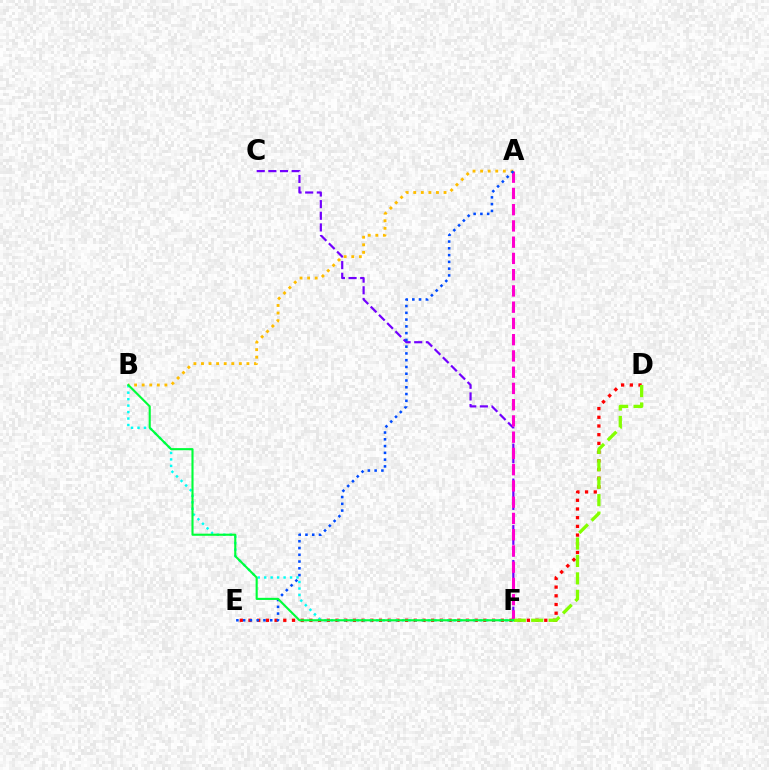{('D', 'E'): [{'color': '#ff0000', 'line_style': 'dotted', 'thickness': 2.36}], ('C', 'F'): [{'color': '#7200ff', 'line_style': 'dashed', 'thickness': 1.58}], ('A', 'F'): [{'color': '#ff00cf', 'line_style': 'dashed', 'thickness': 2.21}], ('B', 'F'): [{'color': '#00fff6', 'line_style': 'dotted', 'thickness': 1.76}, {'color': '#00ff39', 'line_style': 'solid', 'thickness': 1.52}], ('A', 'B'): [{'color': '#ffbd00', 'line_style': 'dotted', 'thickness': 2.06}], ('A', 'E'): [{'color': '#004bff', 'line_style': 'dotted', 'thickness': 1.84}], ('D', 'F'): [{'color': '#84ff00', 'line_style': 'dashed', 'thickness': 2.37}]}